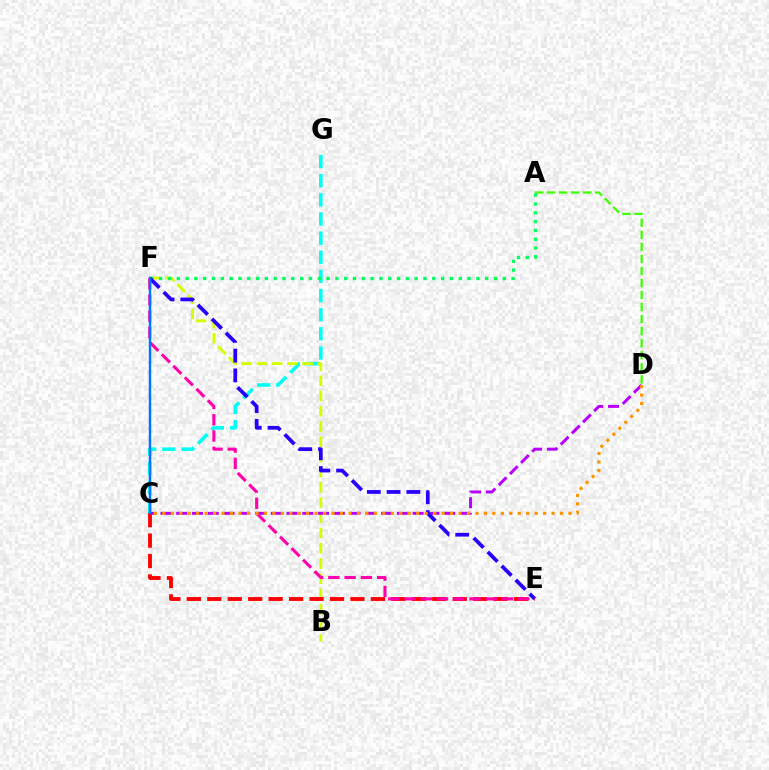{('C', 'G'): [{'color': '#00fff6', 'line_style': 'dashed', 'thickness': 2.6}], ('B', 'F'): [{'color': '#d1ff00', 'line_style': 'dashed', 'thickness': 2.07}], ('C', 'D'): [{'color': '#b900ff', 'line_style': 'dashed', 'thickness': 2.14}, {'color': '#ff9400', 'line_style': 'dotted', 'thickness': 2.3}], ('A', 'D'): [{'color': '#3dff00', 'line_style': 'dashed', 'thickness': 1.64}], ('A', 'F'): [{'color': '#00ff5c', 'line_style': 'dotted', 'thickness': 2.39}], ('C', 'E'): [{'color': '#ff0000', 'line_style': 'dashed', 'thickness': 2.78}], ('E', 'F'): [{'color': '#2500ff', 'line_style': 'dashed', 'thickness': 2.69}, {'color': '#ff00ac', 'line_style': 'dashed', 'thickness': 2.21}], ('C', 'F'): [{'color': '#0074ff', 'line_style': 'solid', 'thickness': 1.76}]}